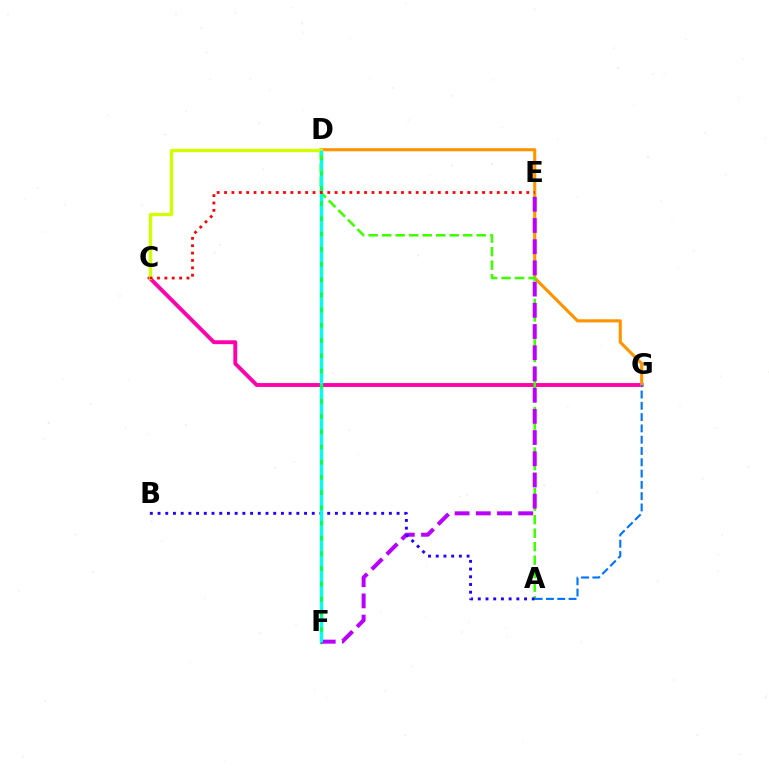{('C', 'G'): [{'color': '#ff00ac', 'line_style': 'solid', 'thickness': 2.79}], ('D', 'F'): [{'color': '#00ff5c', 'line_style': 'solid', 'thickness': 2.39}, {'color': '#00fff6', 'line_style': 'dashed', 'thickness': 2.07}], ('D', 'G'): [{'color': '#ff9400', 'line_style': 'solid', 'thickness': 2.23}], ('A', 'D'): [{'color': '#3dff00', 'line_style': 'dashed', 'thickness': 1.84}], ('E', 'F'): [{'color': '#b900ff', 'line_style': 'dashed', 'thickness': 2.88}], ('A', 'G'): [{'color': '#0074ff', 'line_style': 'dashed', 'thickness': 1.53}], ('A', 'B'): [{'color': '#2500ff', 'line_style': 'dotted', 'thickness': 2.1}], ('C', 'D'): [{'color': '#d1ff00', 'line_style': 'solid', 'thickness': 2.39}], ('C', 'E'): [{'color': '#ff0000', 'line_style': 'dotted', 'thickness': 2.0}]}